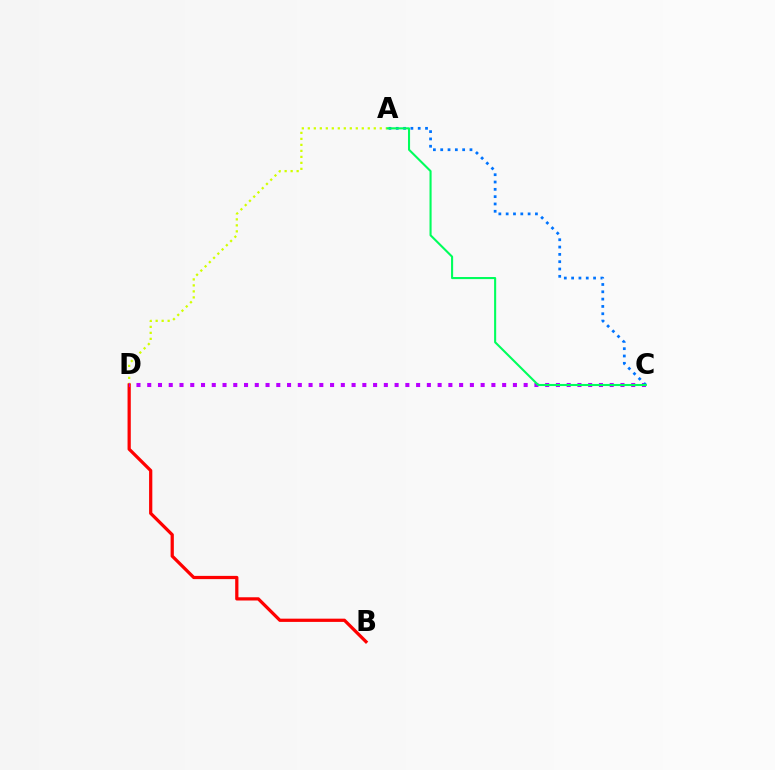{('A', 'D'): [{'color': '#d1ff00', 'line_style': 'dotted', 'thickness': 1.63}], ('B', 'D'): [{'color': '#ff0000', 'line_style': 'solid', 'thickness': 2.33}], ('C', 'D'): [{'color': '#b900ff', 'line_style': 'dotted', 'thickness': 2.92}], ('A', 'C'): [{'color': '#0074ff', 'line_style': 'dotted', 'thickness': 1.99}, {'color': '#00ff5c', 'line_style': 'solid', 'thickness': 1.51}]}